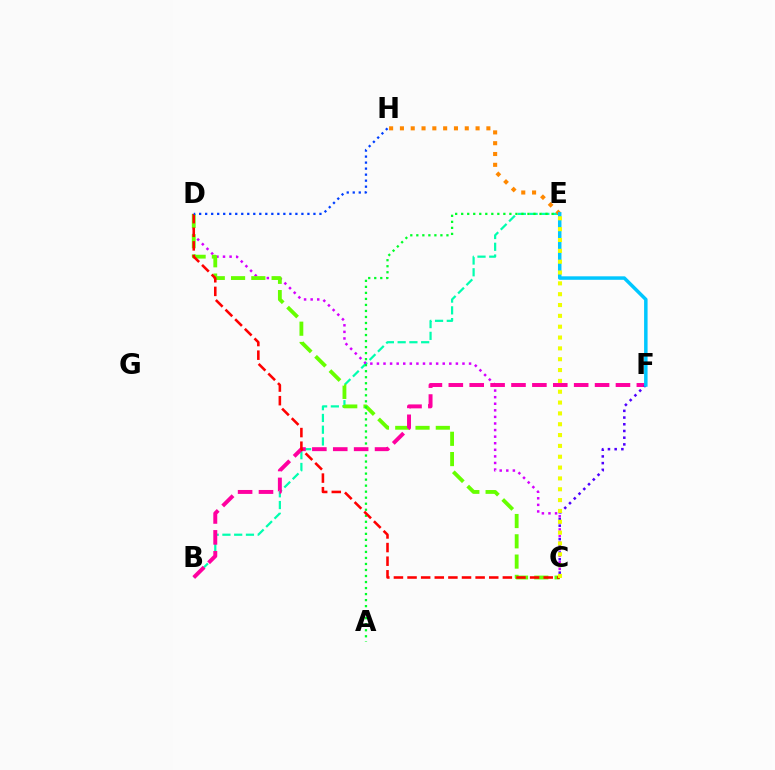{('B', 'E'): [{'color': '#00ffaf', 'line_style': 'dashed', 'thickness': 1.6}], ('C', 'D'): [{'color': '#d600ff', 'line_style': 'dotted', 'thickness': 1.79}, {'color': '#66ff00', 'line_style': 'dashed', 'thickness': 2.76}, {'color': '#ff0000', 'line_style': 'dashed', 'thickness': 1.85}], ('A', 'E'): [{'color': '#00ff27', 'line_style': 'dotted', 'thickness': 1.64}], ('E', 'H'): [{'color': '#ff8800', 'line_style': 'dotted', 'thickness': 2.94}], ('B', 'F'): [{'color': '#ff00a0', 'line_style': 'dashed', 'thickness': 2.84}], ('C', 'F'): [{'color': '#4f00ff', 'line_style': 'dotted', 'thickness': 1.82}], ('E', 'F'): [{'color': '#00c7ff', 'line_style': 'solid', 'thickness': 2.51}], ('C', 'E'): [{'color': '#eeff00', 'line_style': 'dotted', 'thickness': 2.94}], ('D', 'H'): [{'color': '#003fff', 'line_style': 'dotted', 'thickness': 1.63}]}